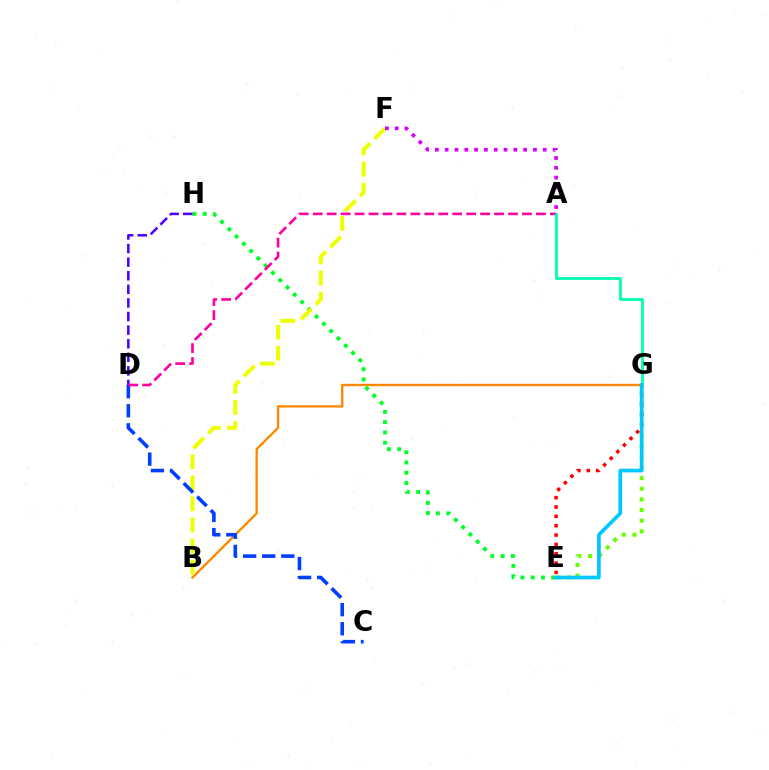{('E', 'H'): [{'color': '#00ff27', 'line_style': 'dotted', 'thickness': 2.8}], ('E', 'G'): [{'color': '#66ff00', 'line_style': 'dotted', 'thickness': 2.89}, {'color': '#ff0000', 'line_style': 'dotted', 'thickness': 2.54}, {'color': '#00c7ff', 'line_style': 'solid', 'thickness': 2.65}], ('D', 'H'): [{'color': '#4f00ff', 'line_style': 'dashed', 'thickness': 1.85}], ('B', 'G'): [{'color': '#ff8800', 'line_style': 'solid', 'thickness': 1.69}], ('B', 'F'): [{'color': '#eeff00', 'line_style': 'dashed', 'thickness': 2.87}], ('C', 'D'): [{'color': '#003fff', 'line_style': 'dashed', 'thickness': 2.59}], ('A', 'D'): [{'color': '#ff00a0', 'line_style': 'dashed', 'thickness': 1.9}], ('A', 'F'): [{'color': '#d600ff', 'line_style': 'dotted', 'thickness': 2.67}], ('A', 'G'): [{'color': '#00ffaf', 'line_style': 'solid', 'thickness': 2.01}]}